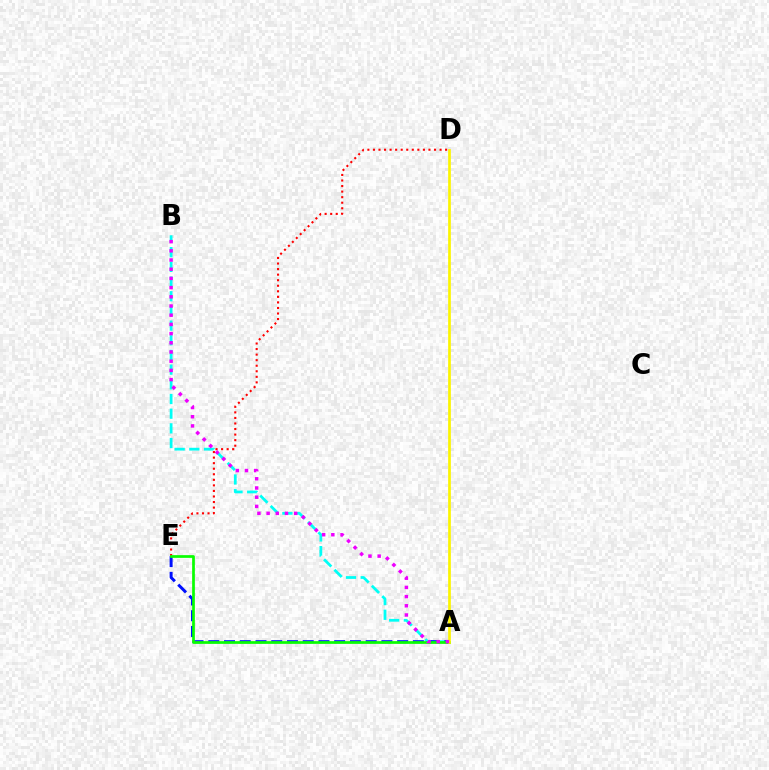{('D', 'E'): [{'color': '#ff0000', 'line_style': 'dotted', 'thickness': 1.51}], ('A', 'B'): [{'color': '#00fff6', 'line_style': 'dashed', 'thickness': 1.99}, {'color': '#ee00ff', 'line_style': 'dotted', 'thickness': 2.5}], ('A', 'E'): [{'color': '#0010ff', 'line_style': 'dashed', 'thickness': 2.14}, {'color': '#08ff00', 'line_style': 'solid', 'thickness': 1.95}], ('A', 'D'): [{'color': '#fcf500', 'line_style': 'solid', 'thickness': 1.94}]}